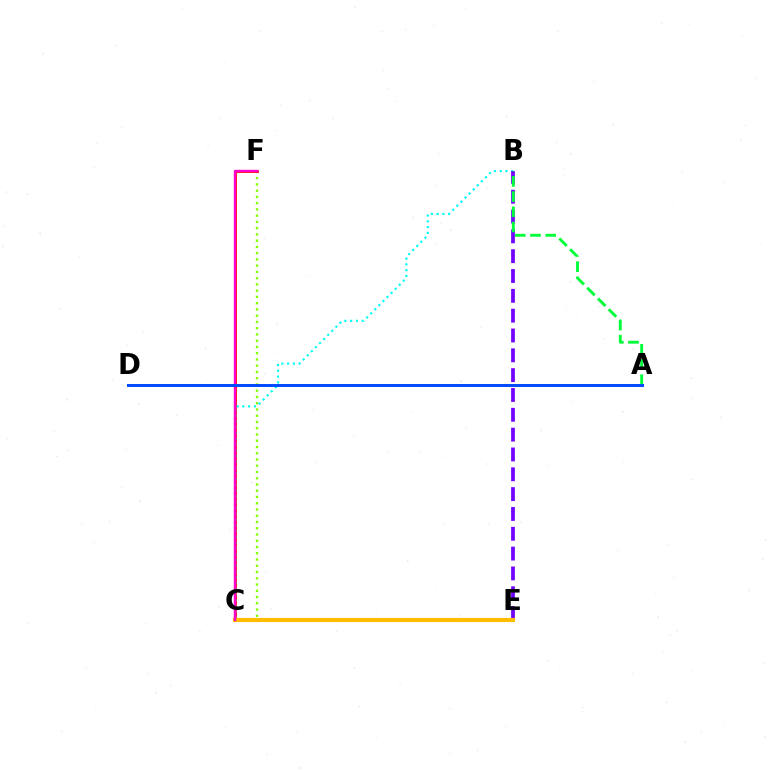{('C', 'F'): [{'color': '#84ff00', 'line_style': 'dotted', 'thickness': 1.7}, {'color': '#ff0000', 'line_style': 'solid', 'thickness': 1.99}, {'color': '#ff00cf', 'line_style': 'solid', 'thickness': 1.74}], ('B', 'C'): [{'color': '#00fff6', 'line_style': 'dotted', 'thickness': 1.57}], ('B', 'E'): [{'color': '#7200ff', 'line_style': 'dashed', 'thickness': 2.69}], ('C', 'E'): [{'color': '#ffbd00', 'line_style': 'solid', 'thickness': 2.99}], ('A', 'B'): [{'color': '#00ff39', 'line_style': 'dashed', 'thickness': 2.07}], ('A', 'D'): [{'color': '#004bff', 'line_style': 'solid', 'thickness': 2.15}]}